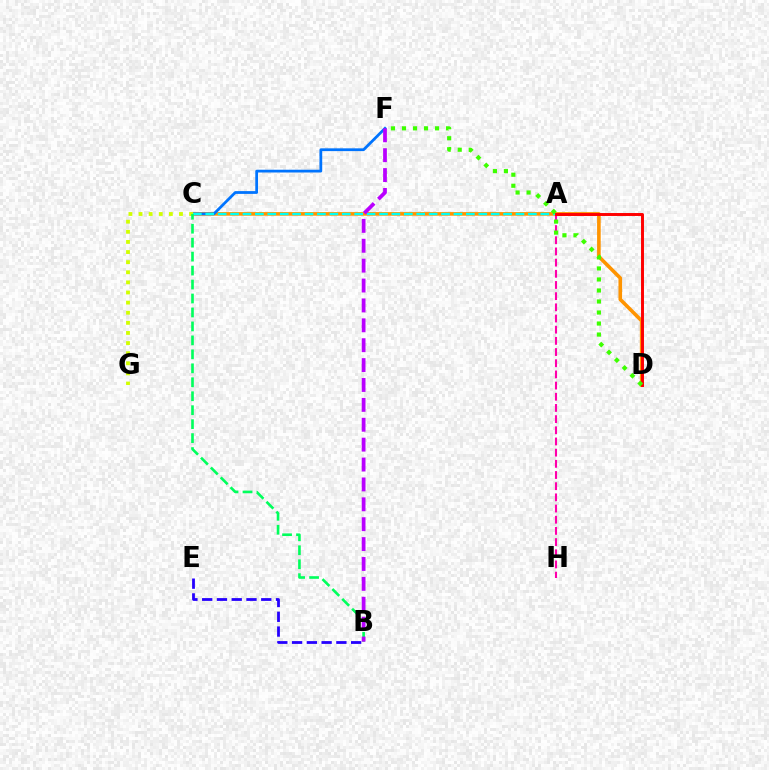{('C', 'D'): [{'color': '#ff9400', 'line_style': 'solid', 'thickness': 2.61}], ('B', 'E'): [{'color': '#2500ff', 'line_style': 'dashed', 'thickness': 2.01}], ('C', 'F'): [{'color': '#0074ff', 'line_style': 'solid', 'thickness': 1.99}], ('C', 'G'): [{'color': '#d1ff00', 'line_style': 'dotted', 'thickness': 2.75}], ('A', 'H'): [{'color': '#ff00ac', 'line_style': 'dashed', 'thickness': 1.52}], ('A', 'C'): [{'color': '#00fff6', 'line_style': 'dashed', 'thickness': 1.69}], ('A', 'D'): [{'color': '#ff0000', 'line_style': 'solid', 'thickness': 2.12}], ('D', 'F'): [{'color': '#3dff00', 'line_style': 'dotted', 'thickness': 2.99}], ('B', 'C'): [{'color': '#00ff5c', 'line_style': 'dashed', 'thickness': 1.9}], ('B', 'F'): [{'color': '#b900ff', 'line_style': 'dashed', 'thickness': 2.7}]}